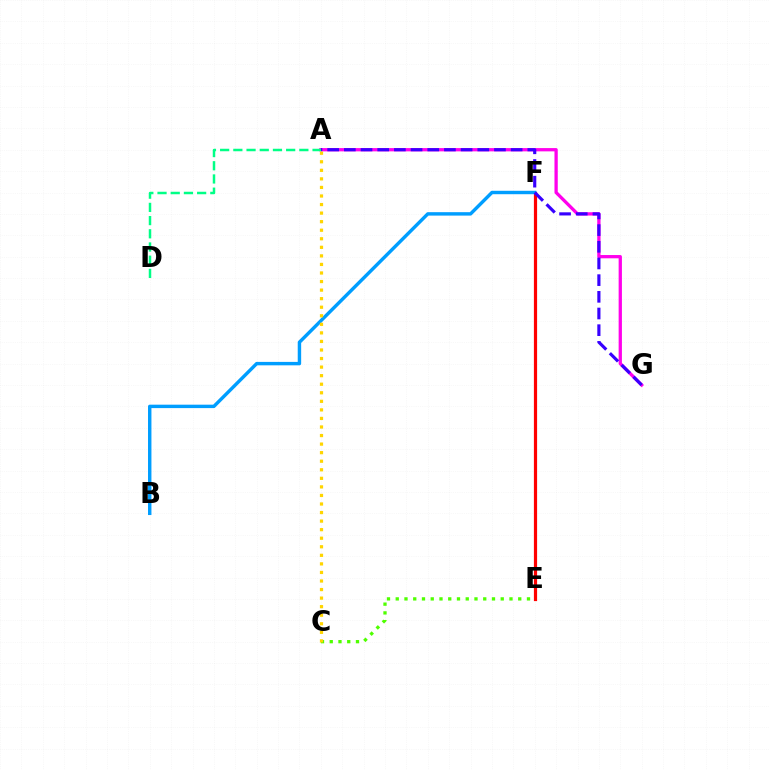{('C', 'E'): [{'color': '#4fff00', 'line_style': 'dotted', 'thickness': 2.38}], ('A', 'G'): [{'color': '#ff00ed', 'line_style': 'solid', 'thickness': 2.36}, {'color': '#3700ff', 'line_style': 'dashed', 'thickness': 2.27}], ('E', 'F'): [{'color': '#ff0000', 'line_style': 'solid', 'thickness': 2.31}], ('B', 'F'): [{'color': '#009eff', 'line_style': 'solid', 'thickness': 2.47}], ('A', 'D'): [{'color': '#00ff86', 'line_style': 'dashed', 'thickness': 1.79}], ('A', 'C'): [{'color': '#ffd500', 'line_style': 'dotted', 'thickness': 2.32}]}